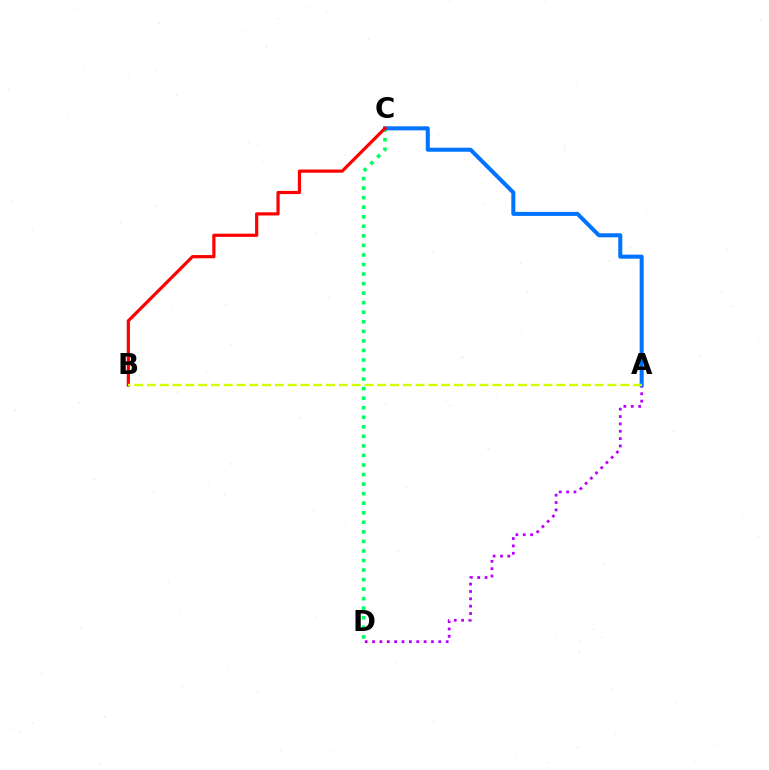{('A', 'D'): [{'color': '#b900ff', 'line_style': 'dotted', 'thickness': 2.0}], ('C', 'D'): [{'color': '#00ff5c', 'line_style': 'dotted', 'thickness': 2.59}], ('A', 'C'): [{'color': '#0074ff', 'line_style': 'solid', 'thickness': 2.9}], ('B', 'C'): [{'color': '#ff0000', 'line_style': 'solid', 'thickness': 2.3}], ('A', 'B'): [{'color': '#d1ff00', 'line_style': 'dashed', 'thickness': 1.74}]}